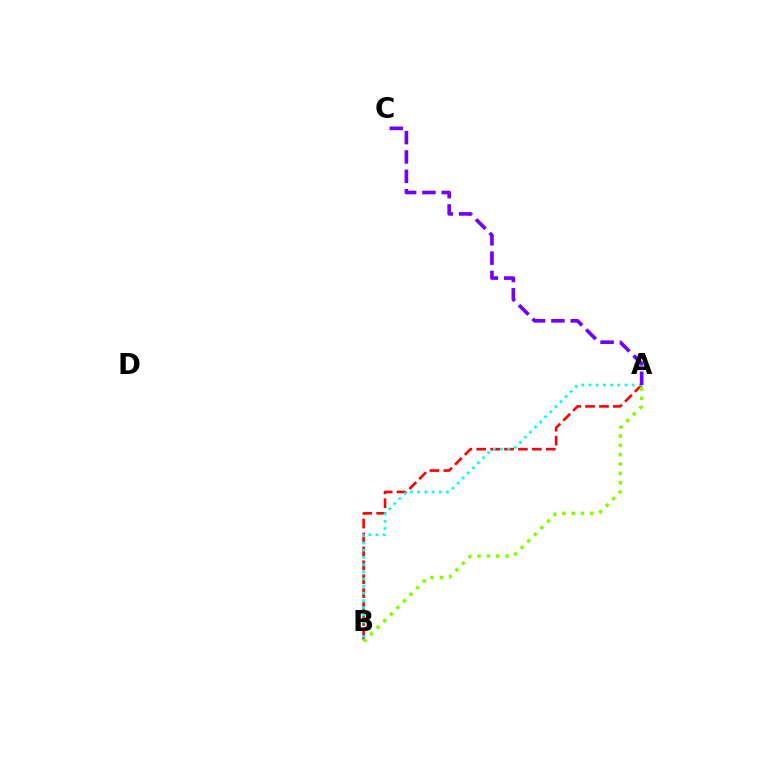{('A', 'B'): [{'color': '#ff0000', 'line_style': 'dashed', 'thickness': 1.89}, {'color': '#00fff6', 'line_style': 'dotted', 'thickness': 1.95}, {'color': '#84ff00', 'line_style': 'dotted', 'thickness': 2.53}], ('A', 'C'): [{'color': '#7200ff', 'line_style': 'dashed', 'thickness': 2.63}]}